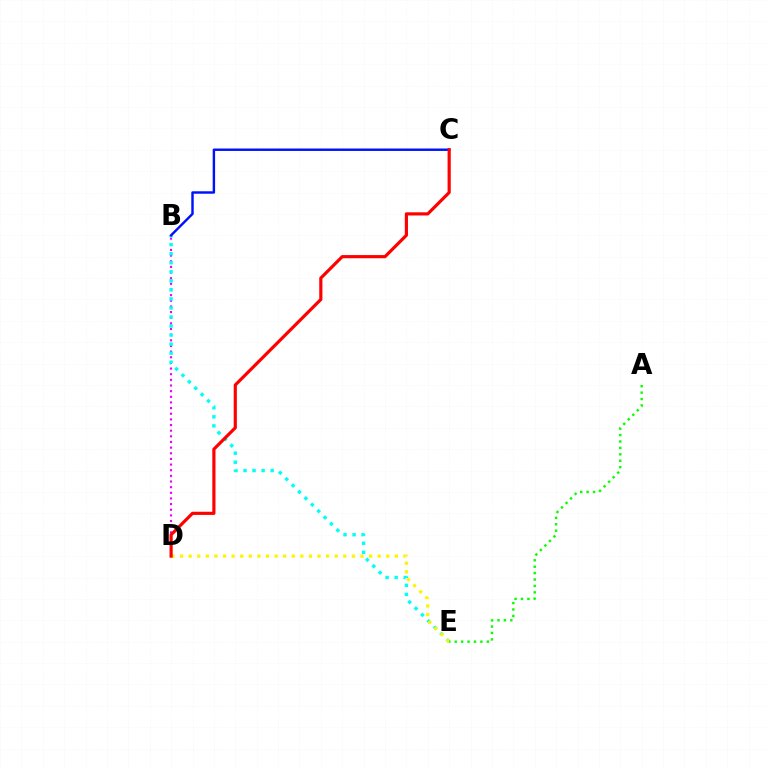{('B', 'D'): [{'color': '#ee00ff', 'line_style': 'dotted', 'thickness': 1.53}], ('B', 'E'): [{'color': '#00fff6', 'line_style': 'dotted', 'thickness': 2.46}], ('D', 'E'): [{'color': '#fcf500', 'line_style': 'dotted', 'thickness': 2.33}], ('B', 'C'): [{'color': '#0010ff', 'line_style': 'solid', 'thickness': 1.75}], ('C', 'D'): [{'color': '#ff0000', 'line_style': 'solid', 'thickness': 2.28}], ('A', 'E'): [{'color': '#08ff00', 'line_style': 'dotted', 'thickness': 1.74}]}